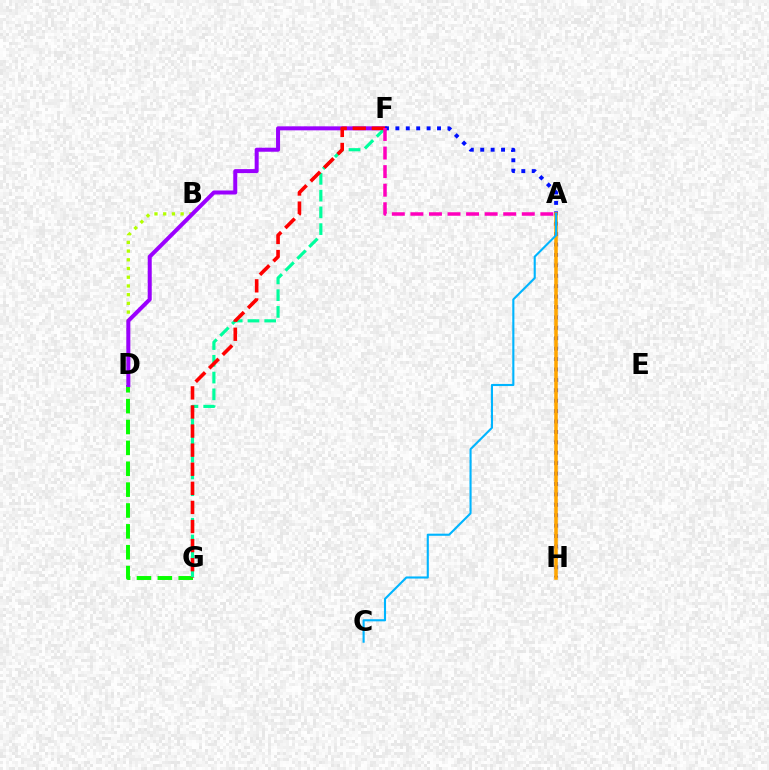{('B', 'D'): [{'color': '#b3ff00', 'line_style': 'dotted', 'thickness': 2.37}], ('D', 'G'): [{'color': '#08ff00', 'line_style': 'dashed', 'thickness': 2.84}], ('D', 'F'): [{'color': '#9b00ff', 'line_style': 'solid', 'thickness': 2.89}], ('F', 'G'): [{'color': '#00ff9d', 'line_style': 'dashed', 'thickness': 2.28}, {'color': '#ff0000', 'line_style': 'dashed', 'thickness': 2.59}], ('F', 'H'): [{'color': '#0010ff', 'line_style': 'dotted', 'thickness': 2.83}], ('A', 'H'): [{'color': '#ffa500', 'line_style': 'solid', 'thickness': 2.55}], ('A', 'C'): [{'color': '#00b5ff', 'line_style': 'solid', 'thickness': 1.52}], ('A', 'F'): [{'color': '#ff00bd', 'line_style': 'dashed', 'thickness': 2.52}]}